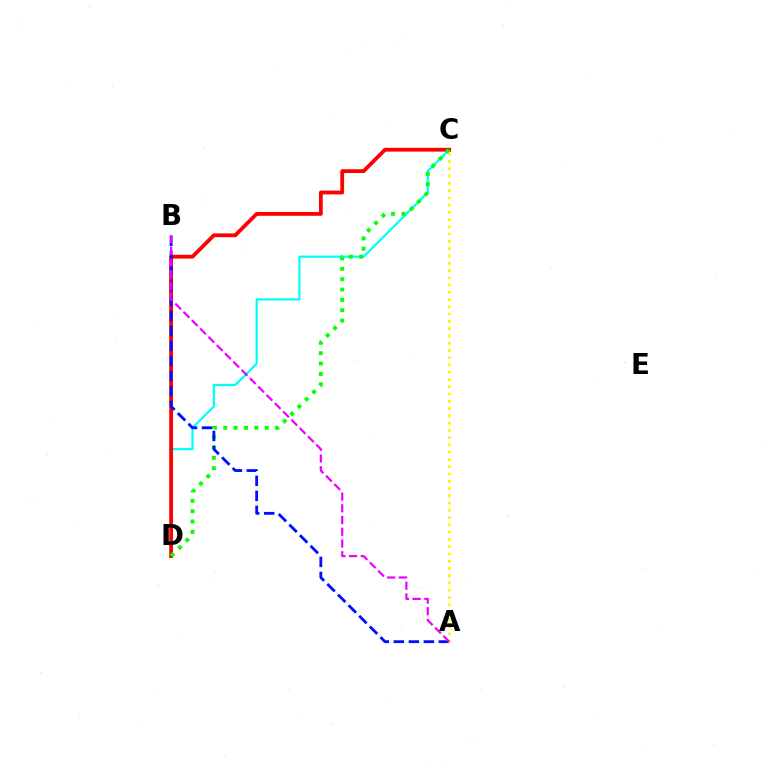{('C', 'D'): [{'color': '#00fff6', 'line_style': 'solid', 'thickness': 1.6}, {'color': '#ff0000', 'line_style': 'solid', 'thickness': 2.74}, {'color': '#08ff00', 'line_style': 'dotted', 'thickness': 2.82}], ('A', 'B'): [{'color': '#0010ff', 'line_style': 'dashed', 'thickness': 2.04}, {'color': '#ee00ff', 'line_style': 'dashed', 'thickness': 1.59}], ('A', 'C'): [{'color': '#fcf500', 'line_style': 'dotted', 'thickness': 1.97}]}